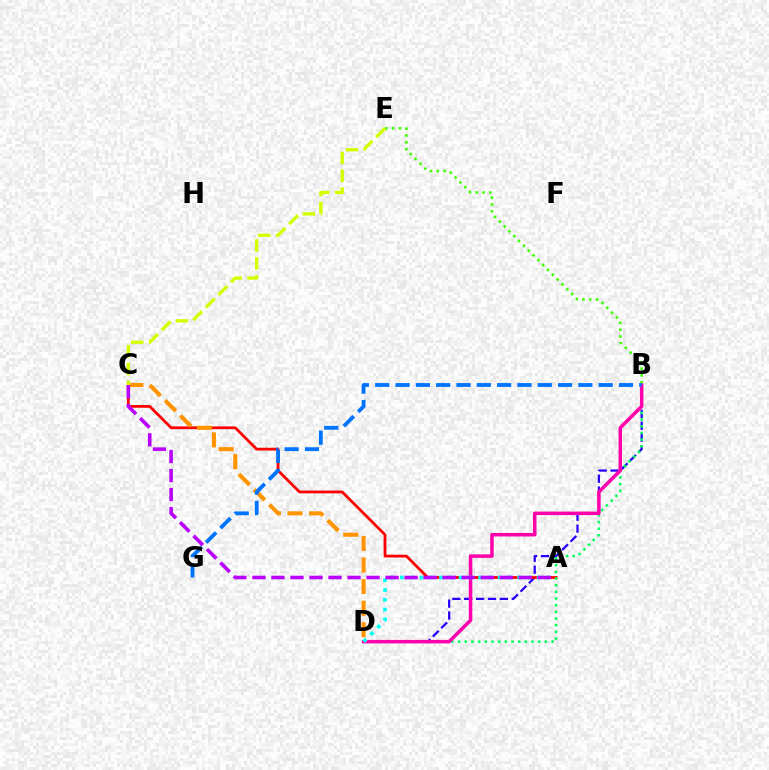{('B', 'D'): [{'color': '#2500ff', 'line_style': 'dashed', 'thickness': 1.61}, {'color': '#00ff5c', 'line_style': 'dotted', 'thickness': 1.81}, {'color': '#ff00ac', 'line_style': 'solid', 'thickness': 2.52}], ('A', 'C'): [{'color': '#ff0000', 'line_style': 'solid', 'thickness': 2.01}, {'color': '#b900ff', 'line_style': 'dashed', 'thickness': 2.58}], ('B', 'E'): [{'color': '#3dff00', 'line_style': 'dotted', 'thickness': 1.85}], ('A', 'D'): [{'color': '#00fff6', 'line_style': 'dotted', 'thickness': 2.66}], ('C', 'D'): [{'color': '#ff9400', 'line_style': 'dashed', 'thickness': 2.93}], ('C', 'E'): [{'color': '#d1ff00', 'line_style': 'dashed', 'thickness': 2.43}], ('B', 'G'): [{'color': '#0074ff', 'line_style': 'dashed', 'thickness': 2.76}]}